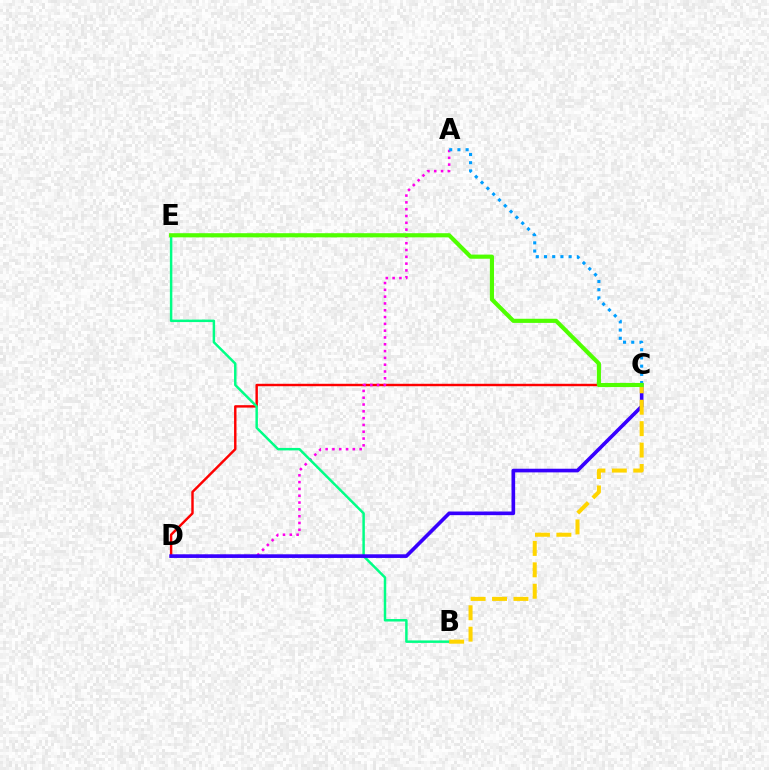{('C', 'D'): [{'color': '#ff0000', 'line_style': 'solid', 'thickness': 1.75}, {'color': '#3700ff', 'line_style': 'solid', 'thickness': 2.62}], ('A', 'D'): [{'color': '#ff00ed', 'line_style': 'dotted', 'thickness': 1.85}], ('A', 'C'): [{'color': '#009eff', 'line_style': 'dotted', 'thickness': 2.23}], ('B', 'E'): [{'color': '#00ff86', 'line_style': 'solid', 'thickness': 1.78}], ('B', 'C'): [{'color': '#ffd500', 'line_style': 'dashed', 'thickness': 2.91}], ('C', 'E'): [{'color': '#4fff00', 'line_style': 'solid', 'thickness': 2.98}]}